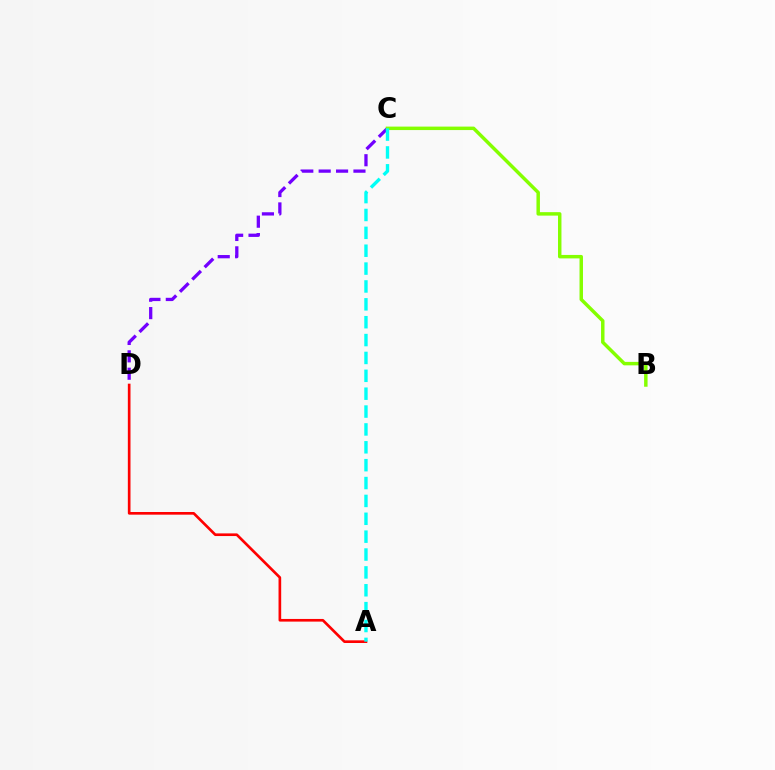{('C', 'D'): [{'color': '#7200ff', 'line_style': 'dashed', 'thickness': 2.36}], ('A', 'D'): [{'color': '#ff0000', 'line_style': 'solid', 'thickness': 1.91}], ('B', 'C'): [{'color': '#84ff00', 'line_style': 'solid', 'thickness': 2.49}], ('A', 'C'): [{'color': '#00fff6', 'line_style': 'dashed', 'thickness': 2.43}]}